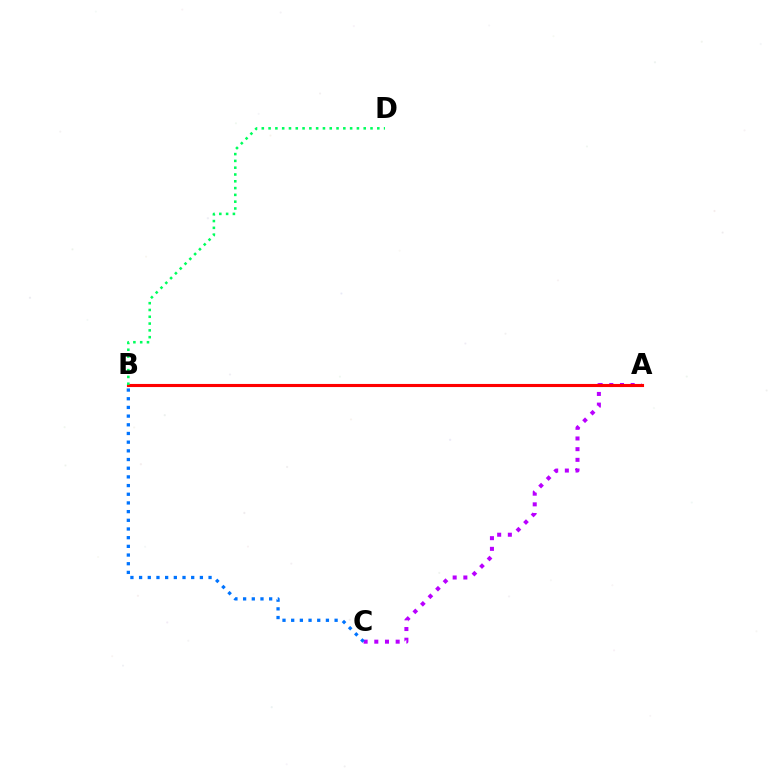{('A', 'B'): [{'color': '#d1ff00', 'line_style': 'solid', 'thickness': 1.83}, {'color': '#ff0000', 'line_style': 'solid', 'thickness': 2.23}], ('A', 'C'): [{'color': '#b900ff', 'line_style': 'dotted', 'thickness': 2.9}], ('B', 'D'): [{'color': '#00ff5c', 'line_style': 'dotted', 'thickness': 1.85}], ('B', 'C'): [{'color': '#0074ff', 'line_style': 'dotted', 'thickness': 2.36}]}